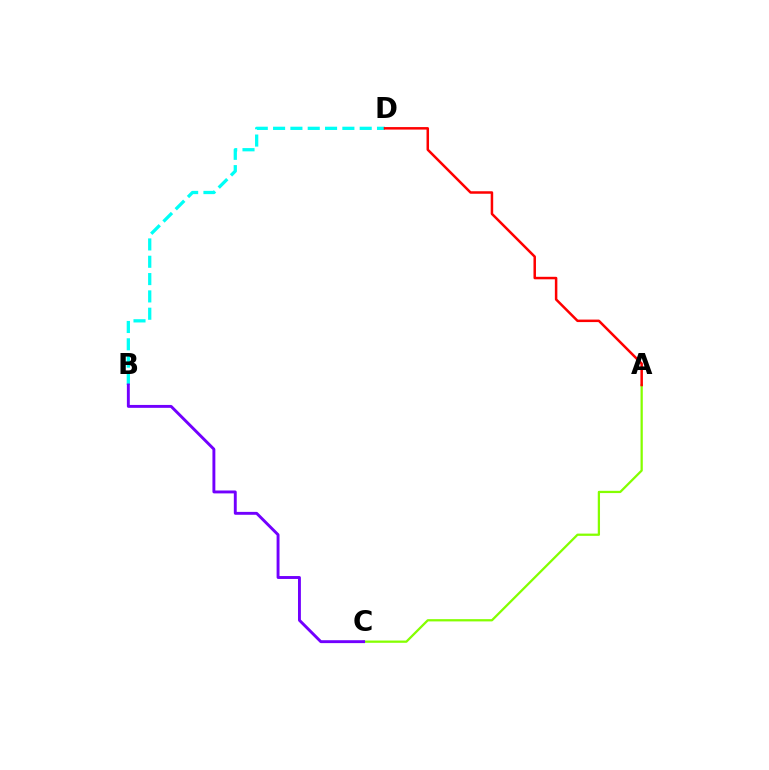{('A', 'C'): [{'color': '#84ff00', 'line_style': 'solid', 'thickness': 1.63}], ('B', 'D'): [{'color': '#00fff6', 'line_style': 'dashed', 'thickness': 2.35}], ('A', 'D'): [{'color': '#ff0000', 'line_style': 'solid', 'thickness': 1.8}], ('B', 'C'): [{'color': '#7200ff', 'line_style': 'solid', 'thickness': 2.09}]}